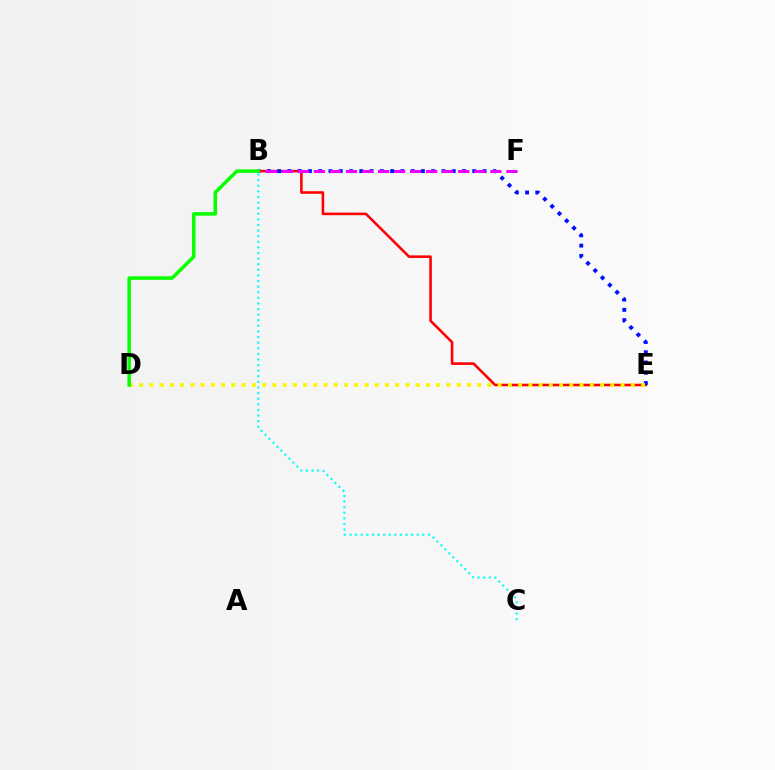{('B', 'E'): [{'color': '#ff0000', 'line_style': 'solid', 'thickness': 1.86}, {'color': '#0010ff', 'line_style': 'dotted', 'thickness': 2.79}], ('B', 'C'): [{'color': '#00fff6', 'line_style': 'dotted', 'thickness': 1.52}], ('D', 'E'): [{'color': '#fcf500', 'line_style': 'dotted', 'thickness': 2.78}], ('B', 'F'): [{'color': '#ee00ff', 'line_style': 'dashed', 'thickness': 2.18}], ('B', 'D'): [{'color': '#08ff00', 'line_style': 'solid', 'thickness': 2.54}]}